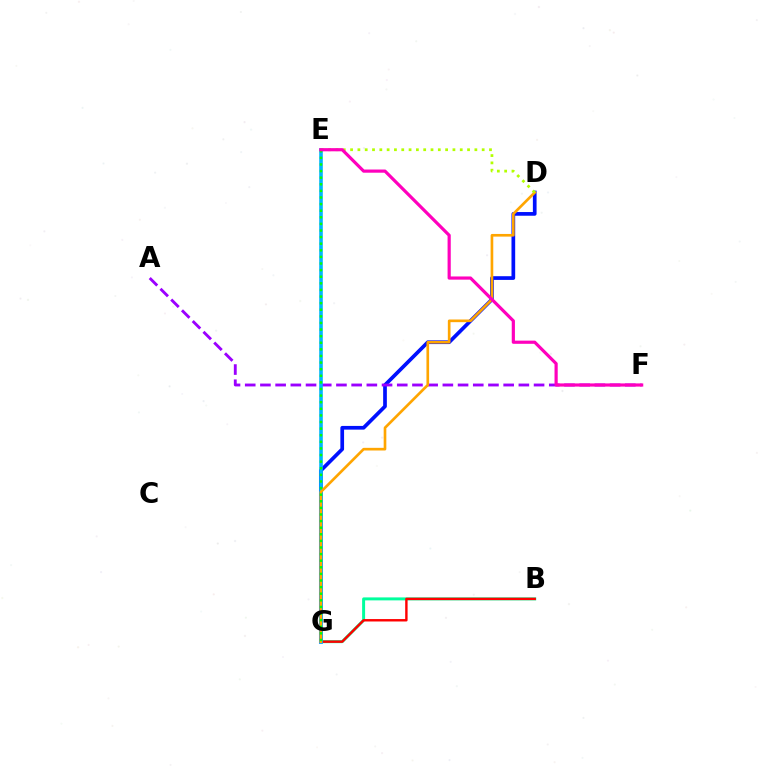{('B', 'G'): [{'color': '#00ff9d', 'line_style': 'solid', 'thickness': 2.14}, {'color': '#ff0000', 'line_style': 'solid', 'thickness': 1.74}], ('D', 'G'): [{'color': '#0010ff', 'line_style': 'solid', 'thickness': 2.66}, {'color': '#ffa500', 'line_style': 'solid', 'thickness': 1.91}], ('A', 'F'): [{'color': '#9b00ff', 'line_style': 'dashed', 'thickness': 2.07}], ('E', 'G'): [{'color': '#00b5ff', 'line_style': 'solid', 'thickness': 2.59}, {'color': '#08ff00', 'line_style': 'dotted', 'thickness': 1.79}], ('D', 'E'): [{'color': '#b3ff00', 'line_style': 'dotted', 'thickness': 1.99}], ('E', 'F'): [{'color': '#ff00bd', 'line_style': 'solid', 'thickness': 2.29}]}